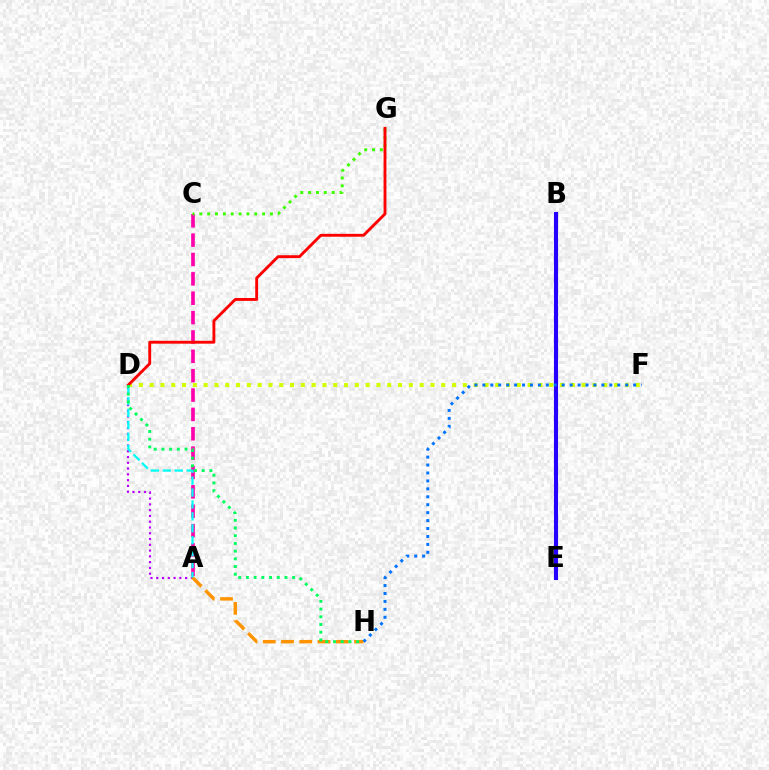{('B', 'E'): [{'color': '#2500ff', 'line_style': 'solid', 'thickness': 2.95}], ('D', 'F'): [{'color': '#d1ff00', 'line_style': 'dotted', 'thickness': 2.93}], ('A', 'D'): [{'color': '#b900ff', 'line_style': 'dotted', 'thickness': 1.57}, {'color': '#00fff6', 'line_style': 'dashed', 'thickness': 1.62}], ('A', 'C'): [{'color': '#ff00ac', 'line_style': 'dashed', 'thickness': 2.63}], ('A', 'H'): [{'color': '#ff9400', 'line_style': 'dashed', 'thickness': 2.48}], ('C', 'G'): [{'color': '#3dff00', 'line_style': 'dotted', 'thickness': 2.13}], ('F', 'H'): [{'color': '#0074ff', 'line_style': 'dotted', 'thickness': 2.16}], ('D', 'G'): [{'color': '#ff0000', 'line_style': 'solid', 'thickness': 2.07}], ('D', 'H'): [{'color': '#00ff5c', 'line_style': 'dotted', 'thickness': 2.09}]}